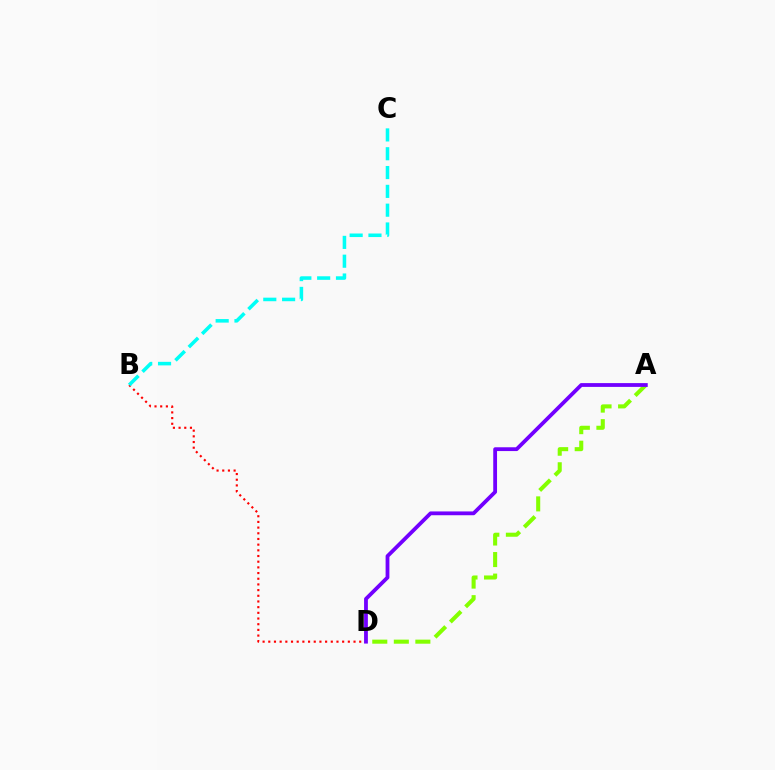{('B', 'D'): [{'color': '#ff0000', 'line_style': 'dotted', 'thickness': 1.54}], ('A', 'D'): [{'color': '#84ff00', 'line_style': 'dashed', 'thickness': 2.93}, {'color': '#7200ff', 'line_style': 'solid', 'thickness': 2.73}], ('B', 'C'): [{'color': '#00fff6', 'line_style': 'dashed', 'thickness': 2.56}]}